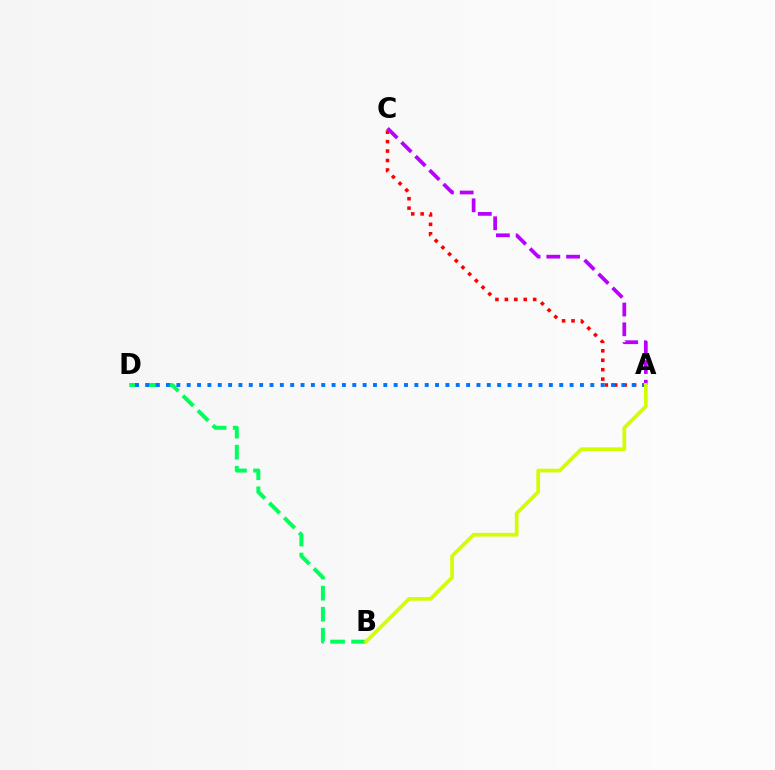{('A', 'C'): [{'color': '#ff0000', 'line_style': 'dotted', 'thickness': 2.56}, {'color': '#b900ff', 'line_style': 'dashed', 'thickness': 2.68}], ('B', 'D'): [{'color': '#00ff5c', 'line_style': 'dashed', 'thickness': 2.86}], ('A', 'D'): [{'color': '#0074ff', 'line_style': 'dotted', 'thickness': 2.81}], ('A', 'B'): [{'color': '#d1ff00', 'line_style': 'solid', 'thickness': 2.66}]}